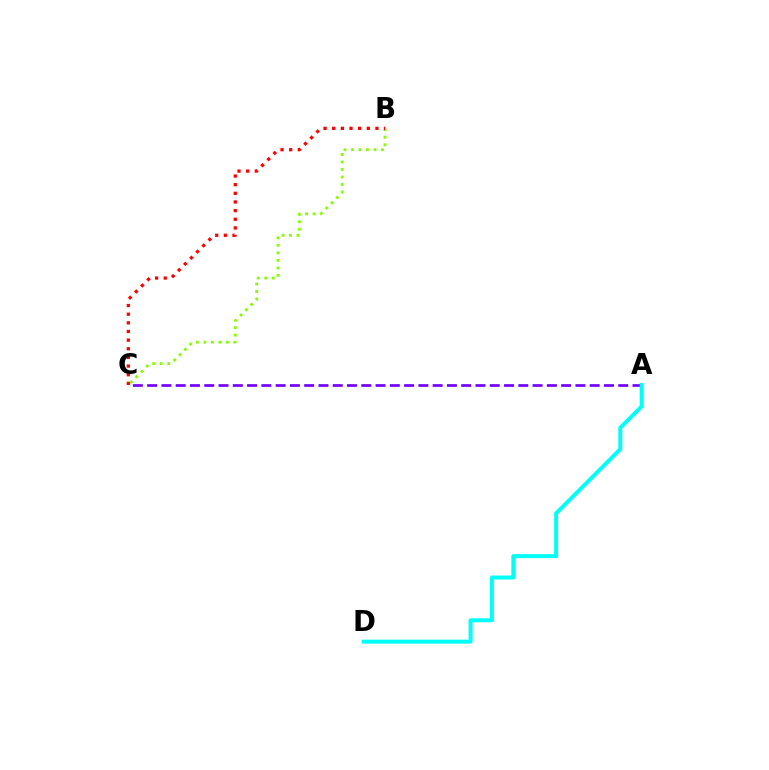{('A', 'C'): [{'color': '#7200ff', 'line_style': 'dashed', 'thickness': 1.94}], ('B', 'C'): [{'color': '#84ff00', 'line_style': 'dotted', 'thickness': 2.04}, {'color': '#ff0000', 'line_style': 'dotted', 'thickness': 2.35}], ('A', 'D'): [{'color': '#00fff6', 'line_style': 'solid', 'thickness': 2.86}]}